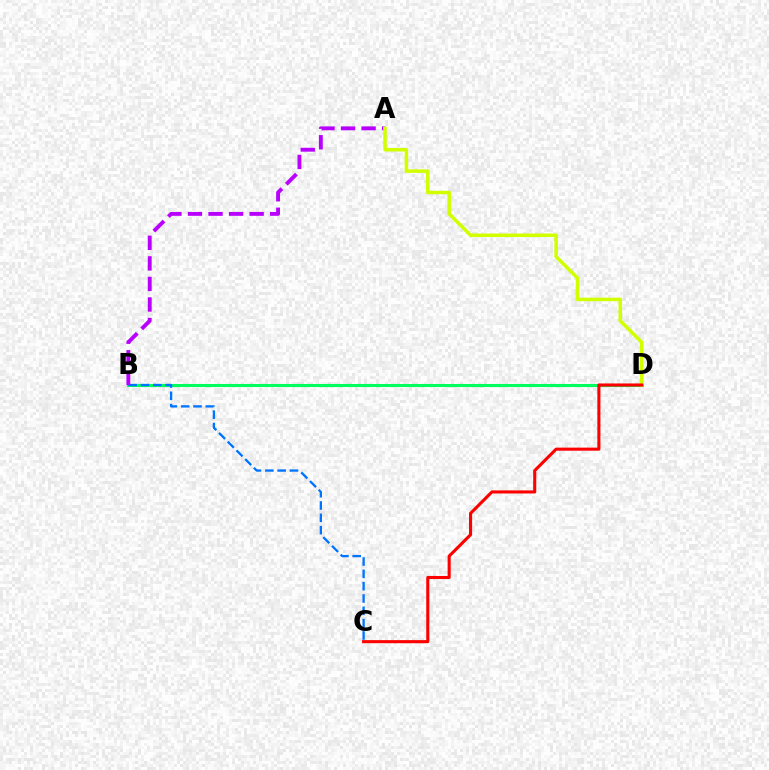{('B', 'D'): [{'color': '#00ff5c', 'line_style': 'solid', 'thickness': 2.21}], ('B', 'C'): [{'color': '#0074ff', 'line_style': 'dashed', 'thickness': 1.67}], ('A', 'B'): [{'color': '#b900ff', 'line_style': 'dashed', 'thickness': 2.79}], ('A', 'D'): [{'color': '#d1ff00', 'line_style': 'solid', 'thickness': 2.54}], ('C', 'D'): [{'color': '#ff0000', 'line_style': 'solid', 'thickness': 2.22}]}